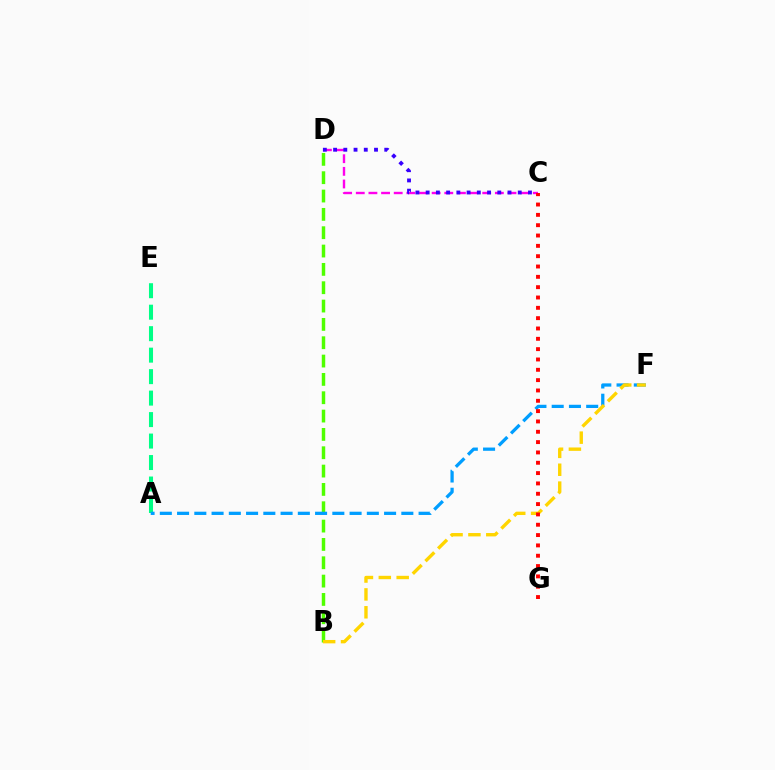{('C', 'D'): [{'color': '#ff00ed', 'line_style': 'dashed', 'thickness': 1.72}, {'color': '#3700ff', 'line_style': 'dotted', 'thickness': 2.78}], ('B', 'D'): [{'color': '#4fff00', 'line_style': 'dashed', 'thickness': 2.49}], ('A', 'E'): [{'color': '#00ff86', 'line_style': 'dashed', 'thickness': 2.92}], ('A', 'F'): [{'color': '#009eff', 'line_style': 'dashed', 'thickness': 2.34}], ('B', 'F'): [{'color': '#ffd500', 'line_style': 'dashed', 'thickness': 2.43}], ('C', 'G'): [{'color': '#ff0000', 'line_style': 'dotted', 'thickness': 2.81}]}